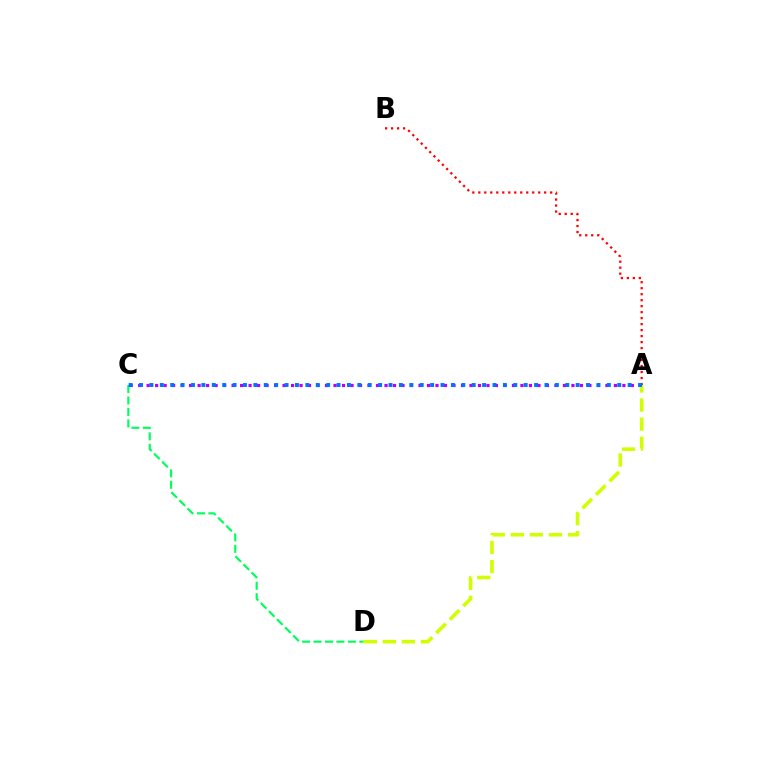{('A', 'C'): [{'color': '#b900ff', 'line_style': 'dotted', 'thickness': 2.31}, {'color': '#0074ff', 'line_style': 'dotted', 'thickness': 2.82}], ('C', 'D'): [{'color': '#00ff5c', 'line_style': 'dashed', 'thickness': 1.56}], ('A', 'D'): [{'color': '#d1ff00', 'line_style': 'dashed', 'thickness': 2.59}], ('A', 'B'): [{'color': '#ff0000', 'line_style': 'dotted', 'thickness': 1.63}]}